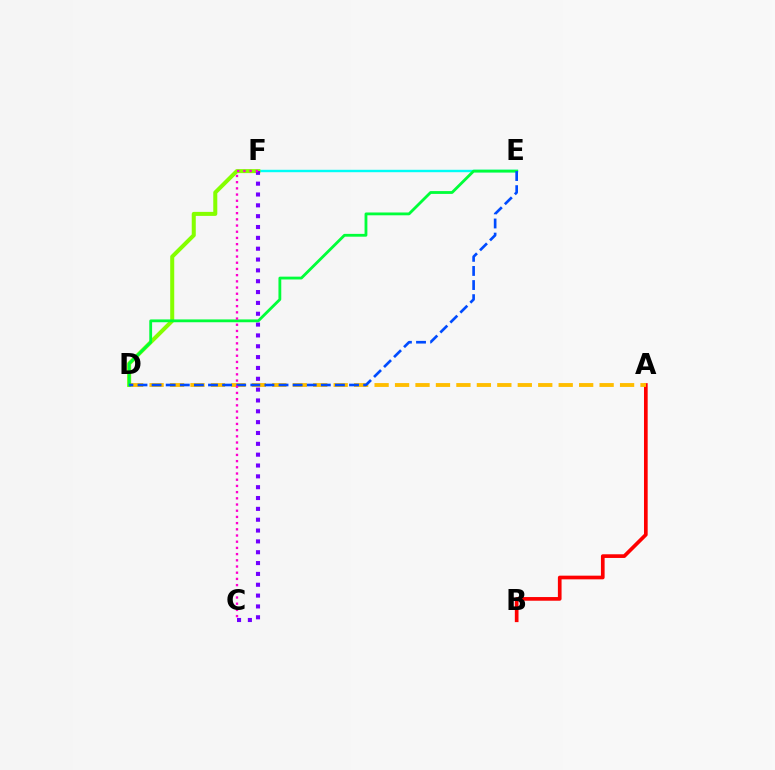{('A', 'B'): [{'color': '#ff0000', 'line_style': 'solid', 'thickness': 2.65}], ('A', 'D'): [{'color': '#ffbd00', 'line_style': 'dashed', 'thickness': 2.78}], ('E', 'F'): [{'color': '#00fff6', 'line_style': 'solid', 'thickness': 1.73}], ('D', 'F'): [{'color': '#84ff00', 'line_style': 'solid', 'thickness': 2.9}], ('C', 'F'): [{'color': '#7200ff', 'line_style': 'dotted', 'thickness': 2.95}, {'color': '#ff00cf', 'line_style': 'dotted', 'thickness': 1.68}], ('D', 'E'): [{'color': '#00ff39', 'line_style': 'solid', 'thickness': 2.03}, {'color': '#004bff', 'line_style': 'dashed', 'thickness': 1.92}]}